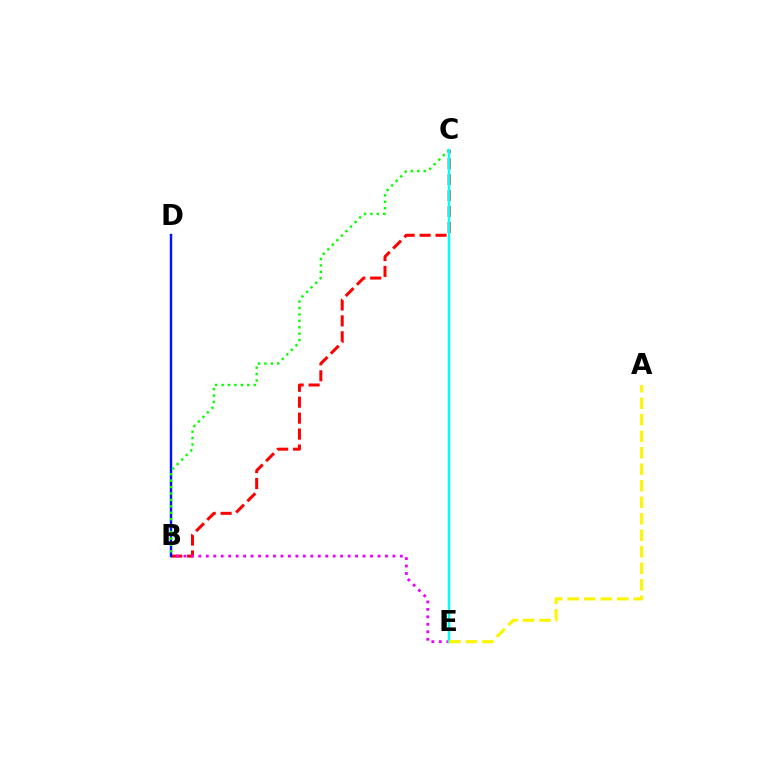{('B', 'C'): [{'color': '#ff0000', 'line_style': 'dashed', 'thickness': 2.17}, {'color': '#08ff00', 'line_style': 'dotted', 'thickness': 1.75}], ('B', 'E'): [{'color': '#ee00ff', 'line_style': 'dotted', 'thickness': 2.03}], ('B', 'D'): [{'color': '#0010ff', 'line_style': 'solid', 'thickness': 1.75}], ('C', 'E'): [{'color': '#00fff6', 'line_style': 'solid', 'thickness': 1.77}], ('A', 'E'): [{'color': '#fcf500', 'line_style': 'dashed', 'thickness': 2.24}]}